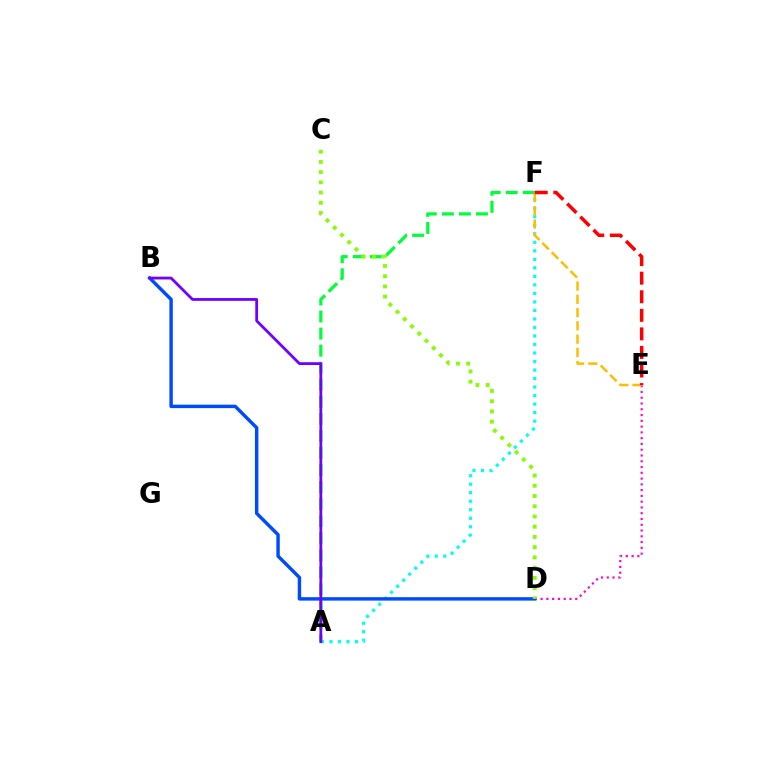{('D', 'E'): [{'color': '#ff00cf', 'line_style': 'dotted', 'thickness': 1.57}], ('A', 'F'): [{'color': '#00ff39', 'line_style': 'dashed', 'thickness': 2.32}, {'color': '#00fff6', 'line_style': 'dotted', 'thickness': 2.31}], ('B', 'D'): [{'color': '#004bff', 'line_style': 'solid', 'thickness': 2.47}], ('E', 'F'): [{'color': '#ffbd00', 'line_style': 'dashed', 'thickness': 1.8}, {'color': '#ff0000', 'line_style': 'dashed', 'thickness': 2.52}], ('A', 'B'): [{'color': '#7200ff', 'line_style': 'solid', 'thickness': 2.01}], ('C', 'D'): [{'color': '#84ff00', 'line_style': 'dotted', 'thickness': 2.78}]}